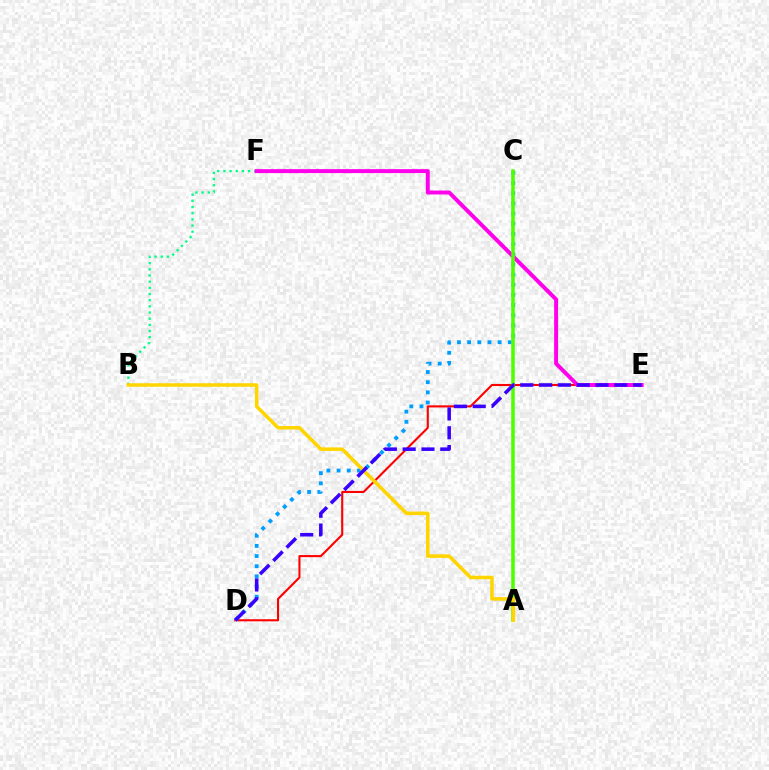{('D', 'E'): [{'color': '#ff0000', 'line_style': 'solid', 'thickness': 1.51}, {'color': '#3700ff', 'line_style': 'dashed', 'thickness': 2.55}], ('B', 'F'): [{'color': '#00ff86', 'line_style': 'dotted', 'thickness': 1.68}], ('C', 'D'): [{'color': '#009eff', 'line_style': 'dotted', 'thickness': 2.76}], ('E', 'F'): [{'color': '#ff00ed', 'line_style': 'solid', 'thickness': 2.84}], ('A', 'C'): [{'color': '#4fff00', 'line_style': 'solid', 'thickness': 2.55}], ('A', 'B'): [{'color': '#ffd500', 'line_style': 'solid', 'thickness': 2.55}]}